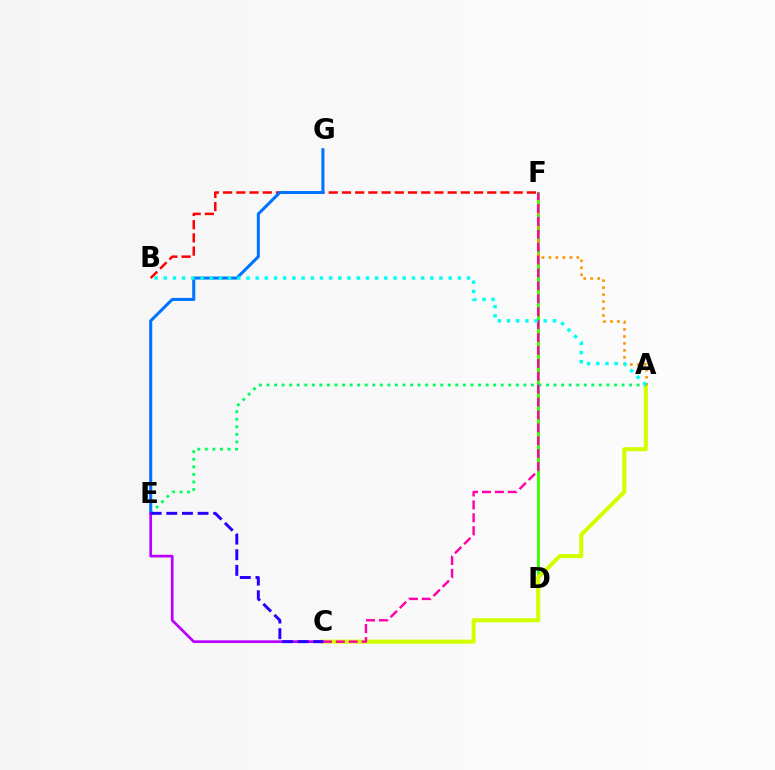{('D', 'F'): [{'color': '#3dff00', 'line_style': 'solid', 'thickness': 2.1}], ('A', 'C'): [{'color': '#d1ff00', 'line_style': 'solid', 'thickness': 2.93}], ('B', 'F'): [{'color': '#ff0000', 'line_style': 'dashed', 'thickness': 1.79}], ('A', 'E'): [{'color': '#00ff5c', 'line_style': 'dotted', 'thickness': 2.05}], ('A', 'F'): [{'color': '#ff9400', 'line_style': 'dotted', 'thickness': 1.9}], ('C', 'F'): [{'color': '#ff00ac', 'line_style': 'dashed', 'thickness': 1.75}], ('E', 'G'): [{'color': '#0074ff', 'line_style': 'solid', 'thickness': 2.19}], ('C', 'E'): [{'color': '#b900ff', 'line_style': 'solid', 'thickness': 1.94}, {'color': '#2500ff', 'line_style': 'dashed', 'thickness': 2.12}], ('A', 'B'): [{'color': '#00fff6', 'line_style': 'dotted', 'thickness': 2.5}]}